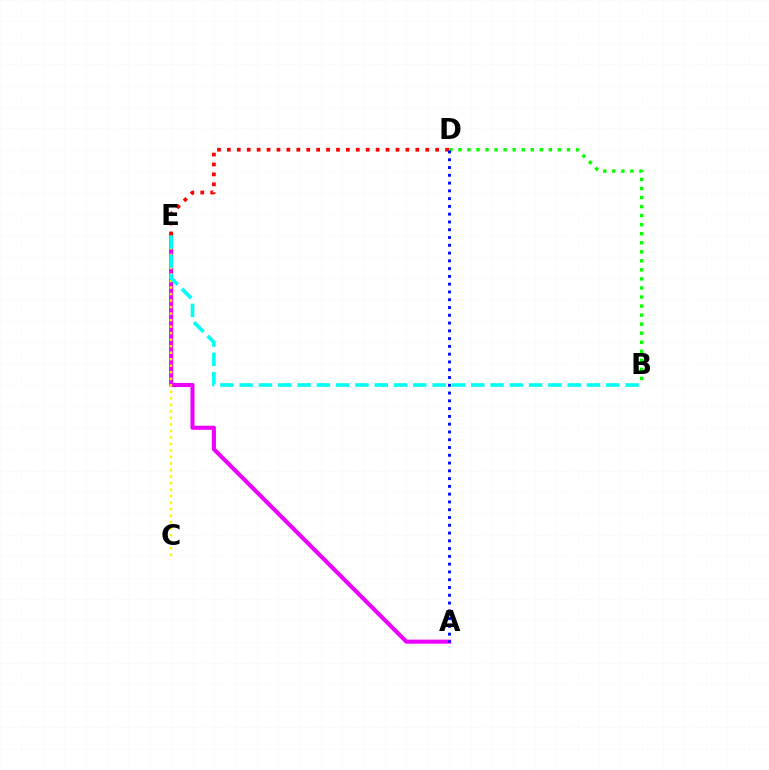{('A', 'E'): [{'color': '#ee00ff', 'line_style': 'solid', 'thickness': 2.93}], ('C', 'E'): [{'color': '#fcf500', 'line_style': 'dotted', 'thickness': 1.77}], ('B', 'D'): [{'color': '#08ff00', 'line_style': 'dotted', 'thickness': 2.46}], ('B', 'E'): [{'color': '#00fff6', 'line_style': 'dashed', 'thickness': 2.62}], ('D', 'E'): [{'color': '#ff0000', 'line_style': 'dotted', 'thickness': 2.69}], ('A', 'D'): [{'color': '#0010ff', 'line_style': 'dotted', 'thickness': 2.11}]}